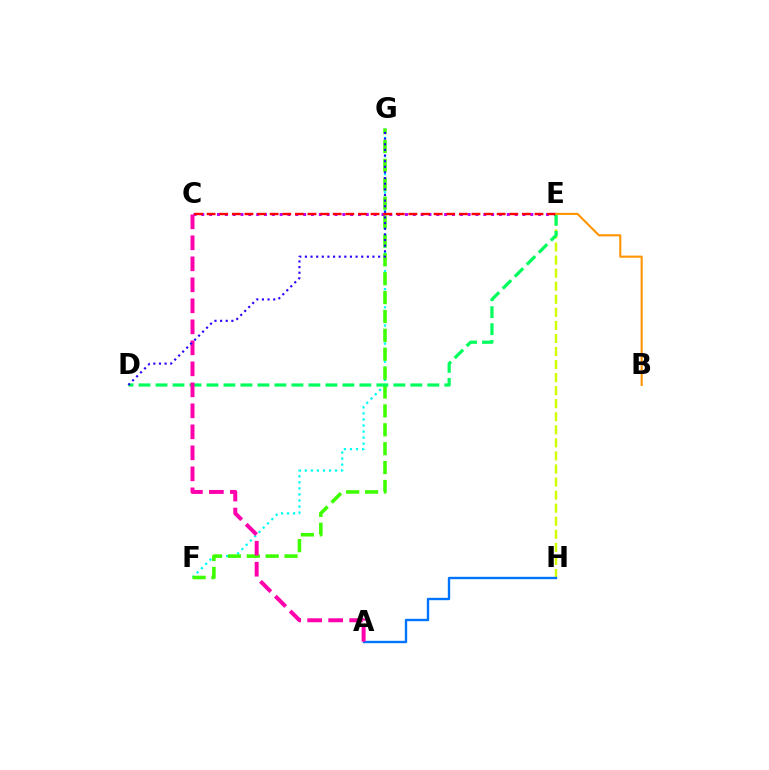{('F', 'G'): [{'color': '#00fff6', 'line_style': 'dotted', 'thickness': 1.64}, {'color': '#3dff00', 'line_style': 'dashed', 'thickness': 2.57}], ('C', 'E'): [{'color': '#b900ff', 'line_style': 'dotted', 'thickness': 2.13}, {'color': '#ff0000', 'line_style': 'dashed', 'thickness': 1.71}], ('E', 'H'): [{'color': '#d1ff00', 'line_style': 'dashed', 'thickness': 1.77}], ('D', 'E'): [{'color': '#00ff5c', 'line_style': 'dashed', 'thickness': 2.31}], ('A', 'H'): [{'color': '#0074ff', 'line_style': 'solid', 'thickness': 1.7}], ('A', 'C'): [{'color': '#ff00ac', 'line_style': 'dashed', 'thickness': 2.85}], ('D', 'G'): [{'color': '#2500ff', 'line_style': 'dotted', 'thickness': 1.53}], ('B', 'E'): [{'color': '#ff9400', 'line_style': 'solid', 'thickness': 1.51}]}